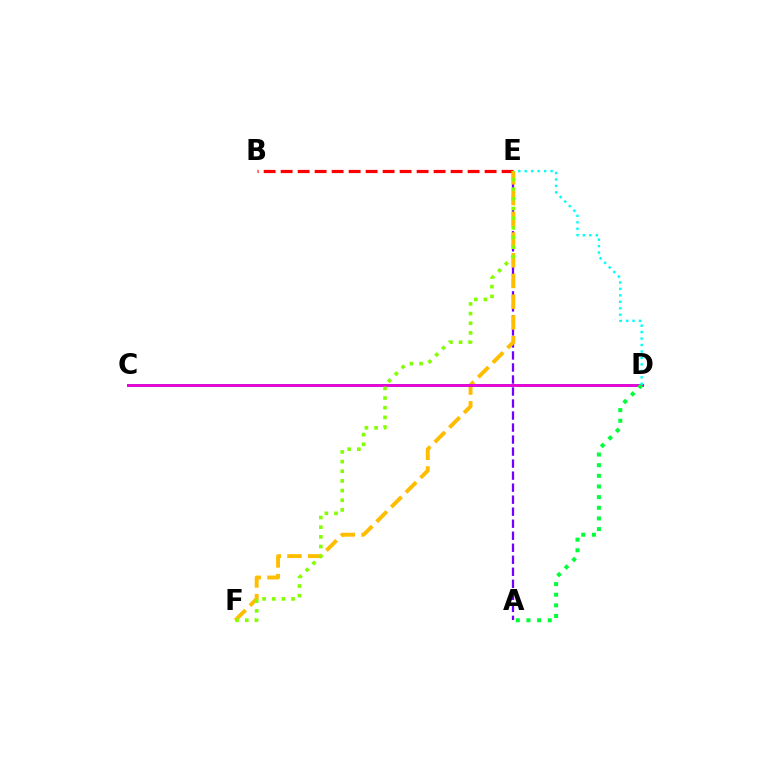{('A', 'E'): [{'color': '#7200ff', 'line_style': 'dashed', 'thickness': 1.63}], ('B', 'E'): [{'color': '#ff0000', 'line_style': 'dashed', 'thickness': 2.31}], ('E', 'F'): [{'color': '#ffbd00', 'line_style': 'dashed', 'thickness': 2.82}, {'color': '#84ff00', 'line_style': 'dotted', 'thickness': 2.63}], ('C', 'D'): [{'color': '#004bff', 'line_style': 'solid', 'thickness': 2.02}, {'color': '#ff00cf', 'line_style': 'solid', 'thickness': 1.87}], ('A', 'D'): [{'color': '#00ff39', 'line_style': 'dotted', 'thickness': 2.89}], ('D', 'E'): [{'color': '#00fff6', 'line_style': 'dotted', 'thickness': 1.75}]}